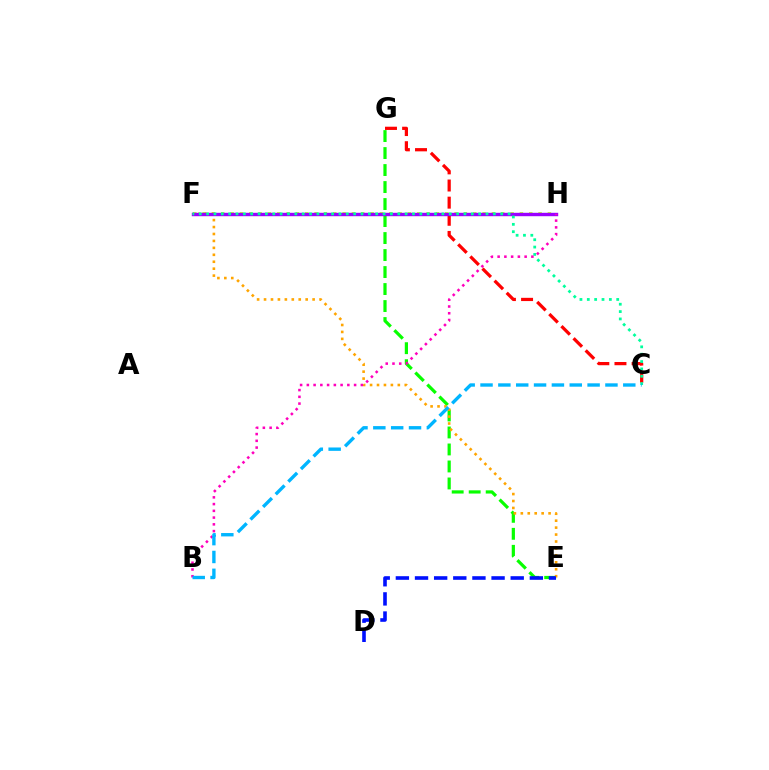{('E', 'G'): [{'color': '#08ff00', 'line_style': 'dashed', 'thickness': 2.31}], ('F', 'H'): [{'color': '#b3ff00', 'line_style': 'dotted', 'thickness': 2.54}, {'color': '#9b00ff', 'line_style': 'solid', 'thickness': 2.45}], ('C', 'G'): [{'color': '#ff0000', 'line_style': 'dashed', 'thickness': 2.33}], ('E', 'F'): [{'color': '#ffa500', 'line_style': 'dotted', 'thickness': 1.89}], ('C', 'F'): [{'color': '#00ff9d', 'line_style': 'dotted', 'thickness': 2.0}], ('B', 'H'): [{'color': '#ff00bd', 'line_style': 'dotted', 'thickness': 1.83}], ('B', 'C'): [{'color': '#00b5ff', 'line_style': 'dashed', 'thickness': 2.42}], ('D', 'E'): [{'color': '#0010ff', 'line_style': 'dashed', 'thickness': 2.6}]}